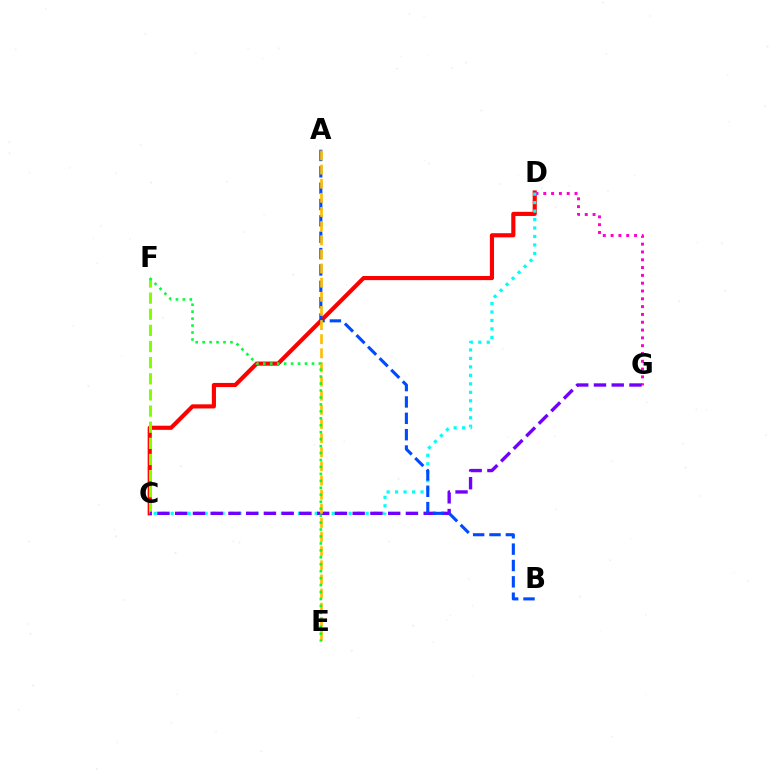{('C', 'D'): [{'color': '#ff0000', 'line_style': 'solid', 'thickness': 2.98}, {'color': '#00fff6', 'line_style': 'dotted', 'thickness': 2.3}], ('C', 'F'): [{'color': '#84ff00', 'line_style': 'dashed', 'thickness': 2.19}], ('D', 'G'): [{'color': '#ff00cf', 'line_style': 'dotted', 'thickness': 2.12}], ('C', 'G'): [{'color': '#7200ff', 'line_style': 'dashed', 'thickness': 2.41}], ('A', 'B'): [{'color': '#004bff', 'line_style': 'dashed', 'thickness': 2.22}], ('A', 'E'): [{'color': '#ffbd00', 'line_style': 'dashed', 'thickness': 1.92}], ('E', 'F'): [{'color': '#00ff39', 'line_style': 'dotted', 'thickness': 1.89}]}